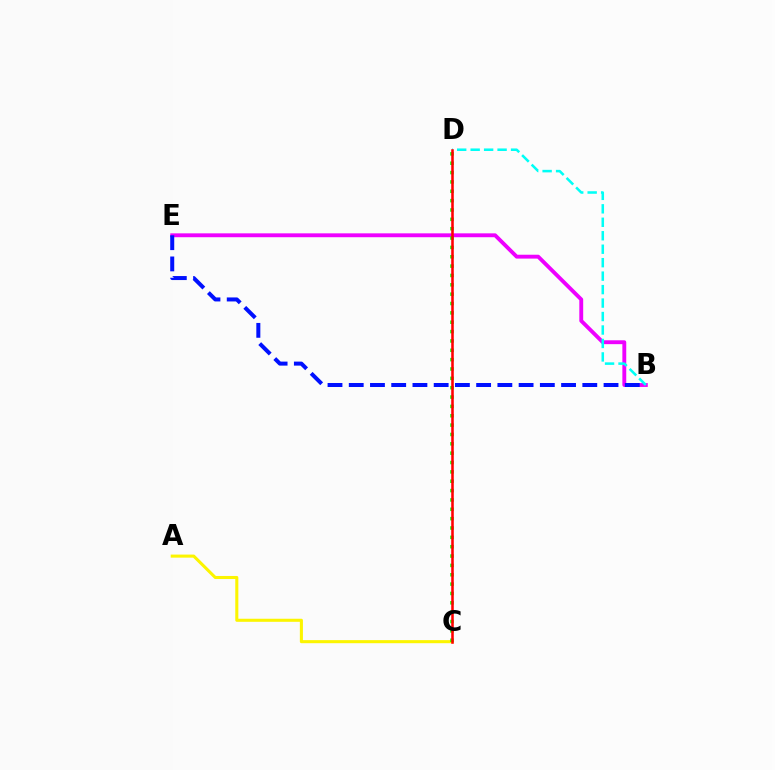{('B', 'E'): [{'color': '#ee00ff', 'line_style': 'solid', 'thickness': 2.79}, {'color': '#0010ff', 'line_style': 'dashed', 'thickness': 2.88}], ('B', 'D'): [{'color': '#00fff6', 'line_style': 'dashed', 'thickness': 1.83}], ('A', 'C'): [{'color': '#fcf500', 'line_style': 'solid', 'thickness': 2.21}], ('C', 'D'): [{'color': '#08ff00', 'line_style': 'dotted', 'thickness': 2.54}, {'color': '#ff0000', 'line_style': 'solid', 'thickness': 1.84}]}